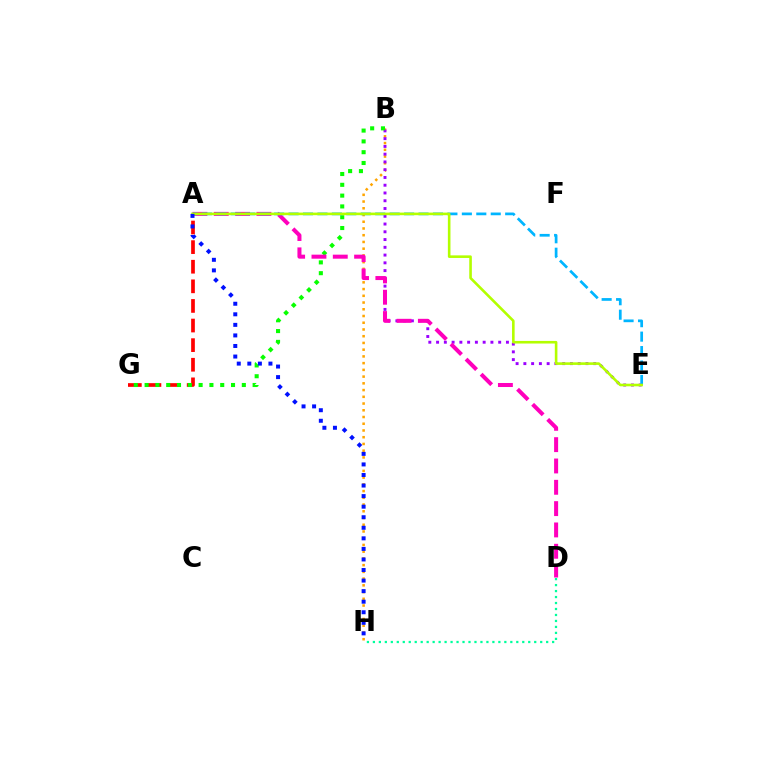{('A', 'G'): [{'color': '#ff0000', 'line_style': 'dashed', 'thickness': 2.66}], ('B', 'H'): [{'color': '#ffa500', 'line_style': 'dotted', 'thickness': 1.83}], ('D', 'H'): [{'color': '#00ff9d', 'line_style': 'dotted', 'thickness': 1.62}], ('B', 'E'): [{'color': '#9b00ff', 'line_style': 'dotted', 'thickness': 2.11}], ('B', 'G'): [{'color': '#08ff00', 'line_style': 'dotted', 'thickness': 2.94}], ('A', 'D'): [{'color': '#ff00bd', 'line_style': 'dashed', 'thickness': 2.9}], ('A', 'E'): [{'color': '#00b5ff', 'line_style': 'dashed', 'thickness': 1.96}, {'color': '#b3ff00', 'line_style': 'solid', 'thickness': 1.87}], ('A', 'H'): [{'color': '#0010ff', 'line_style': 'dotted', 'thickness': 2.87}]}